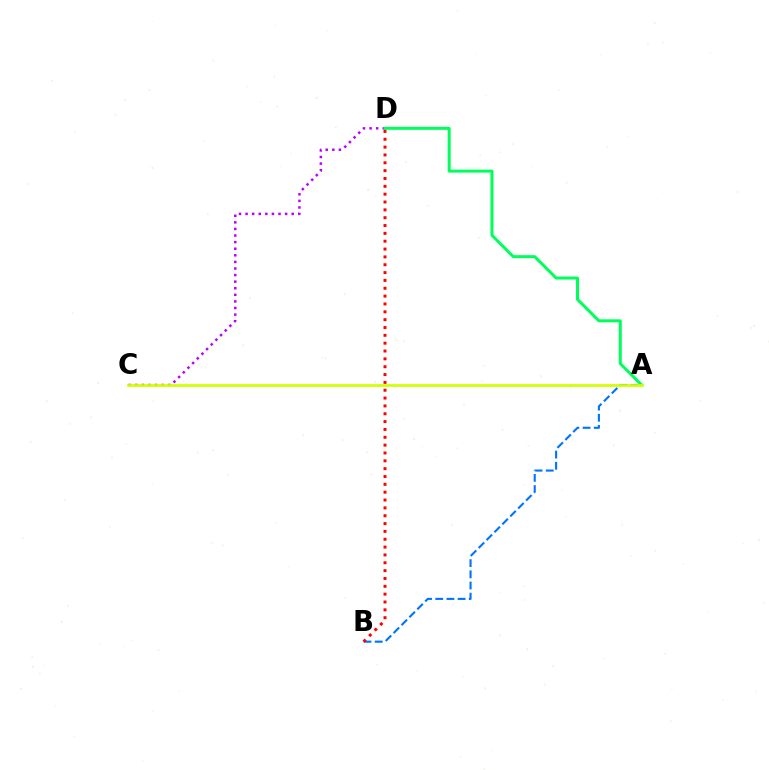{('C', 'D'): [{'color': '#b900ff', 'line_style': 'dotted', 'thickness': 1.79}], ('A', 'B'): [{'color': '#0074ff', 'line_style': 'dashed', 'thickness': 1.52}], ('A', 'D'): [{'color': '#00ff5c', 'line_style': 'solid', 'thickness': 2.16}], ('A', 'C'): [{'color': '#d1ff00', 'line_style': 'solid', 'thickness': 1.96}], ('B', 'D'): [{'color': '#ff0000', 'line_style': 'dotted', 'thickness': 2.13}]}